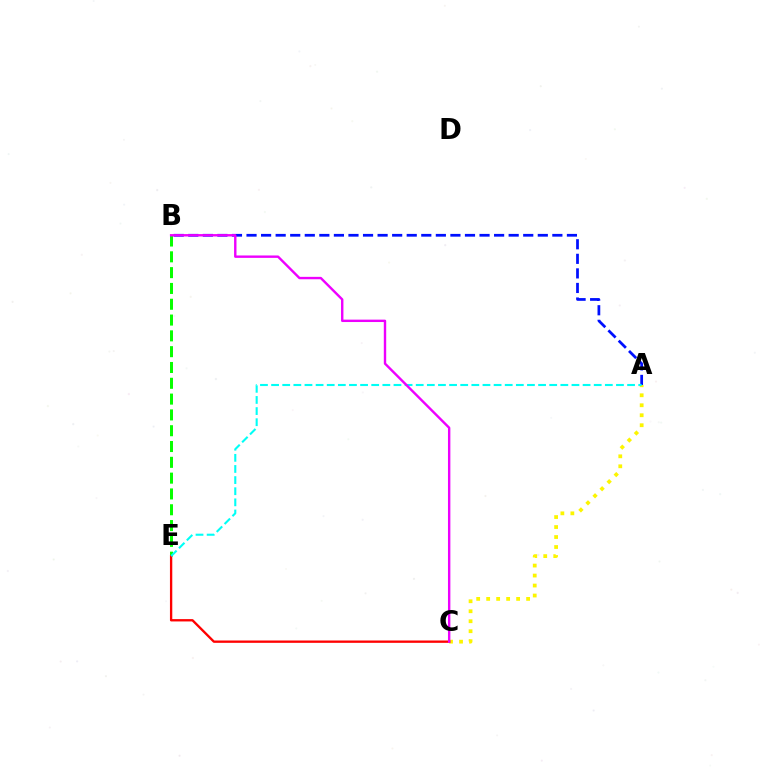{('B', 'E'): [{'color': '#08ff00', 'line_style': 'dashed', 'thickness': 2.15}], ('A', 'C'): [{'color': '#fcf500', 'line_style': 'dotted', 'thickness': 2.71}], ('A', 'B'): [{'color': '#0010ff', 'line_style': 'dashed', 'thickness': 1.98}], ('C', 'E'): [{'color': '#ff0000', 'line_style': 'solid', 'thickness': 1.68}], ('A', 'E'): [{'color': '#00fff6', 'line_style': 'dashed', 'thickness': 1.51}], ('B', 'C'): [{'color': '#ee00ff', 'line_style': 'solid', 'thickness': 1.73}]}